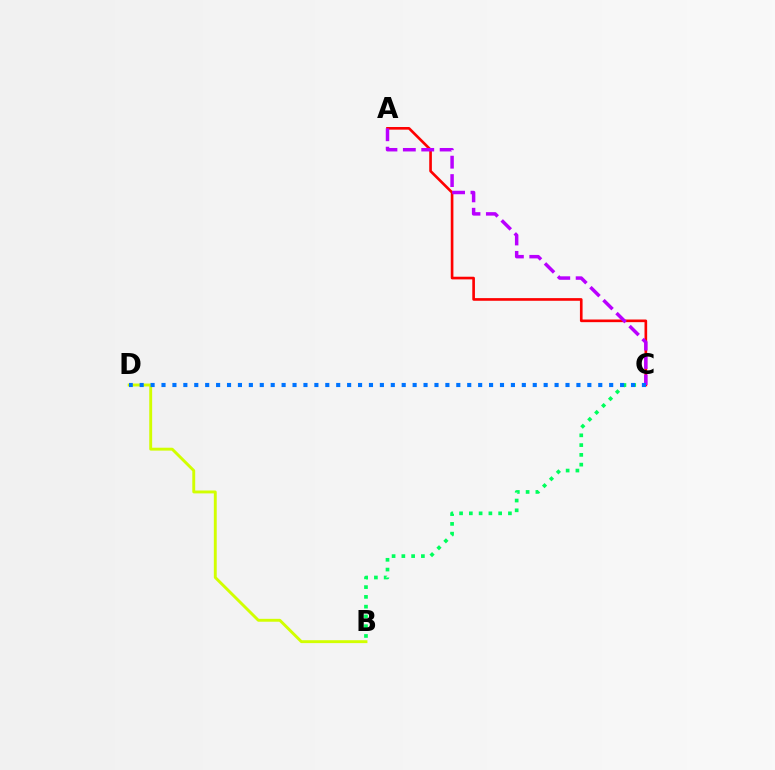{('B', 'C'): [{'color': '#00ff5c', 'line_style': 'dotted', 'thickness': 2.65}], ('A', 'C'): [{'color': '#ff0000', 'line_style': 'solid', 'thickness': 1.91}, {'color': '#b900ff', 'line_style': 'dashed', 'thickness': 2.5}], ('B', 'D'): [{'color': '#d1ff00', 'line_style': 'solid', 'thickness': 2.09}], ('C', 'D'): [{'color': '#0074ff', 'line_style': 'dotted', 'thickness': 2.97}]}